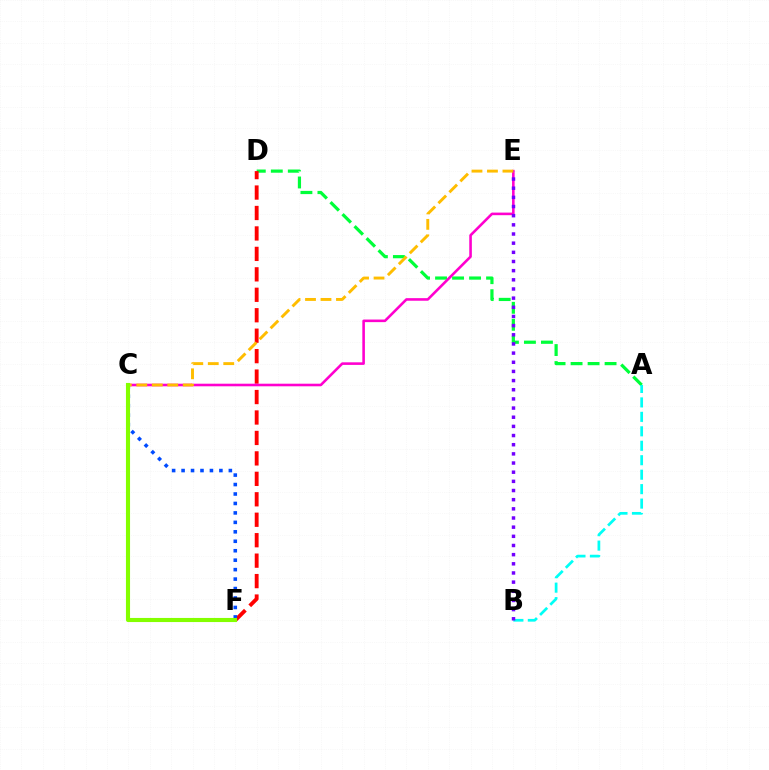{('A', 'D'): [{'color': '#00ff39', 'line_style': 'dashed', 'thickness': 2.31}], ('A', 'B'): [{'color': '#00fff6', 'line_style': 'dashed', 'thickness': 1.96}], ('D', 'F'): [{'color': '#ff0000', 'line_style': 'dashed', 'thickness': 2.78}], ('C', 'E'): [{'color': '#ff00cf', 'line_style': 'solid', 'thickness': 1.86}, {'color': '#ffbd00', 'line_style': 'dashed', 'thickness': 2.1}], ('C', 'F'): [{'color': '#004bff', 'line_style': 'dotted', 'thickness': 2.57}, {'color': '#84ff00', 'line_style': 'solid', 'thickness': 2.95}], ('B', 'E'): [{'color': '#7200ff', 'line_style': 'dotted', 'thickness': 2.49}]}